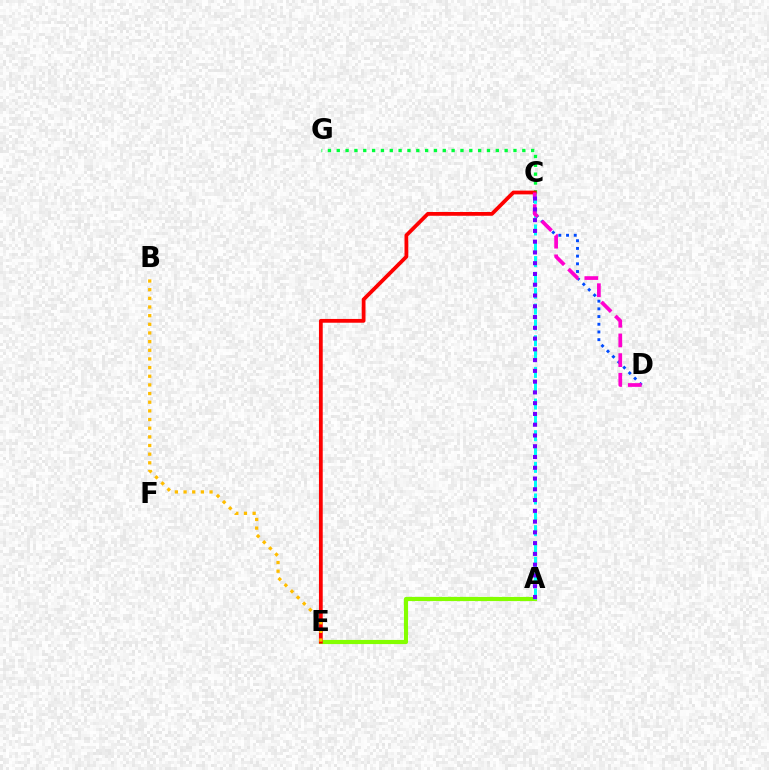{('A', 'E'): [{'color': '#84ff00', 'line_style': 'solid', 'thickness': 2.99}], ('C', 'G'): [{'color': '#00ff39', 'line_style': 'dotted', 'thickness': 2.4}], ('C', 'D'): [{'color': '#004bff', 'line_style': 'dotted', 'thickness': 2.09}, {'color': '#ff00cf', 'line_style': 'dashed', 'thickness': 2.68}], ('A', 'C'): [{'color': '#00fff6', 'line_style': 'dashed', 'thickness': 2.15}, {'color': '#7200ff', 'line_style': 'dotted', 'thickness': 2.93}], ('C', 'E'): [{'color': '#ff0000', 'line_style': 'solid', 'thickness': 2.72}], ('B', 'E'): [{'color': '#ffbd00', 'line_style': 'dotted', 'thickness': 2.35}]}